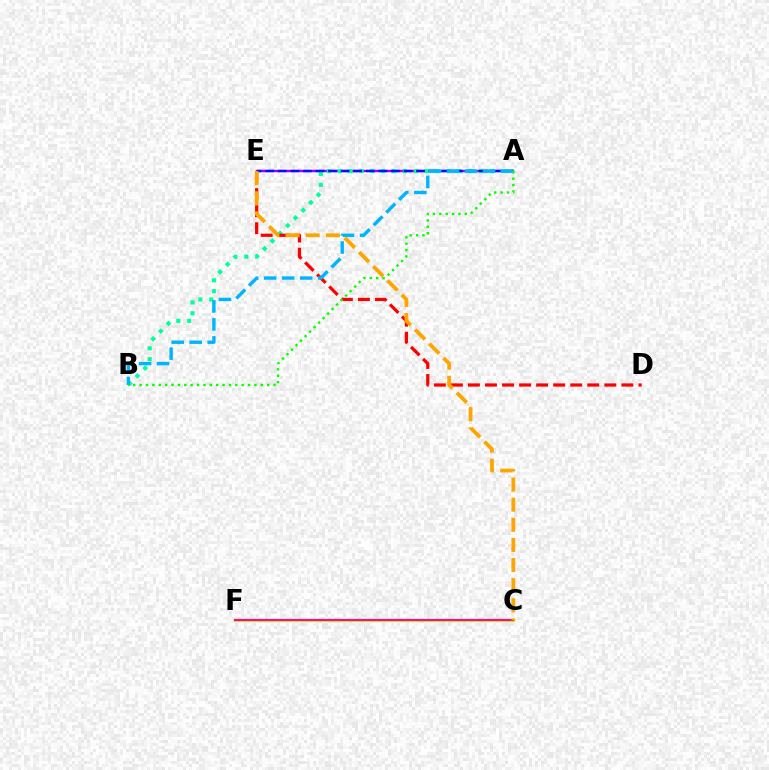{('A', 'E'): [{'color': '#9b00ff', 'line_style': 'solid', 'thickness': 1.74}, {'color': '#0010ff', 'line_style': 'dashed', 'thickness': 1.71}], ('C', 'F'): [{'color': '#b3ff00', 'line_style': 'solid', 'thickness': 2.4}, {'color': '#ff00bd', 'line_style': 'solid', 'thickness': 1.53}], ('A', 'B'): [{'color': '#00ff9d', 'line_style': 'dotted', 'thickness': 2.96}, {'color': '#00b5ff', 'line_style': 'dashed', 'thickness': 2.45}, {'color': '#08ff00', 'line_style': 'dotted', 'thickness': 1.73}], ('D', 'E'): [{'color': '#ff0000', 'line_style': 'dashed', 'thickness': 2.32}], ('C', 'E'): [{'color': '#ffa500', 'line_style': 'dashed', 'thickness': 2.73}]}